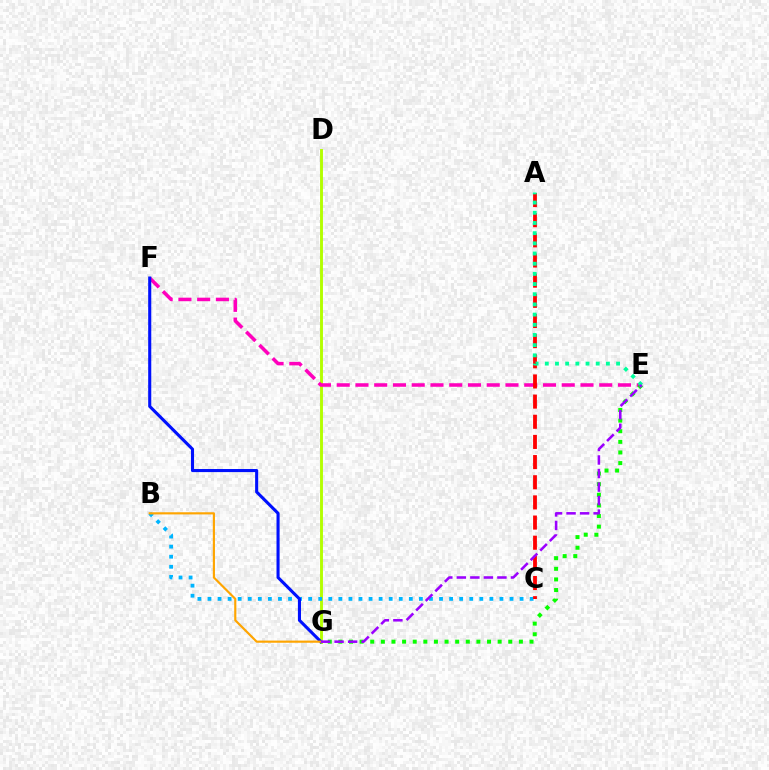{('D', 'G'): [{'color': '#b3ff00', 'line_style': 'solid', 'thickness': 2.09}], ('E', 'F'): [{'color': '#ff00bd', 'line_style': 'dashed', 'thickness': 2.55}], ('E', 'G'): [{'color': '#08ff00', 'line_style': 'dotted', 'thickness': 2.88}, {'color': '#9b00ff', 'line_style': 'dashed', 'thickness': 1.84}], ('B', 'C'): [{'color': '#00b5ff', 'line_style': 'dotted', 'thickness': 2.74}], ('F', 'G'): [{'color': '#0010ff', 'line_style': 'solid', 'thickness': 2.22}], ('B', 'G'): [{'color': '#ffa500', 'line_style': 'solid', 'thickness': 1.55}], ('A', 'C'): [{'color': '#ff0000', 'line_style': 'dashed', 'thickness': 2.74}], ('A', 'E'): [{'color': '#00ff9d', 'line_style': 'dotted', 'thickness': 2.77}]}